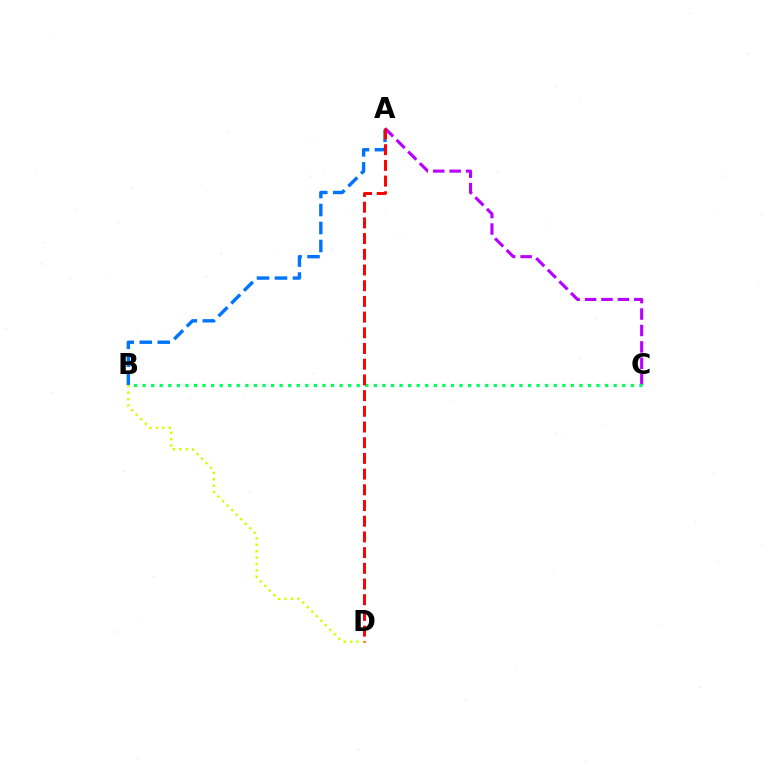{('A', 'C'): [{'color': '#b900ff', 'line_style': 'dashed', 'thickness': 2.23}], ('A', 'B'): [{'color': '#0074ff', 'line_style': 'dashed', 'thickness': 2.44}], ('B', 'C'): [{'color': '#00ff5c', 'line_style': 'dotted', 'thickness': 2.33}], ('A', 'D'): [{'color': '#ff0000', 'line_style': 'dashed', 'thickness': 2.13}], ('B', 'D'): [{'color': '#d1ff00', 'line_style': 'dotted', 'thickness': 1.74}]}